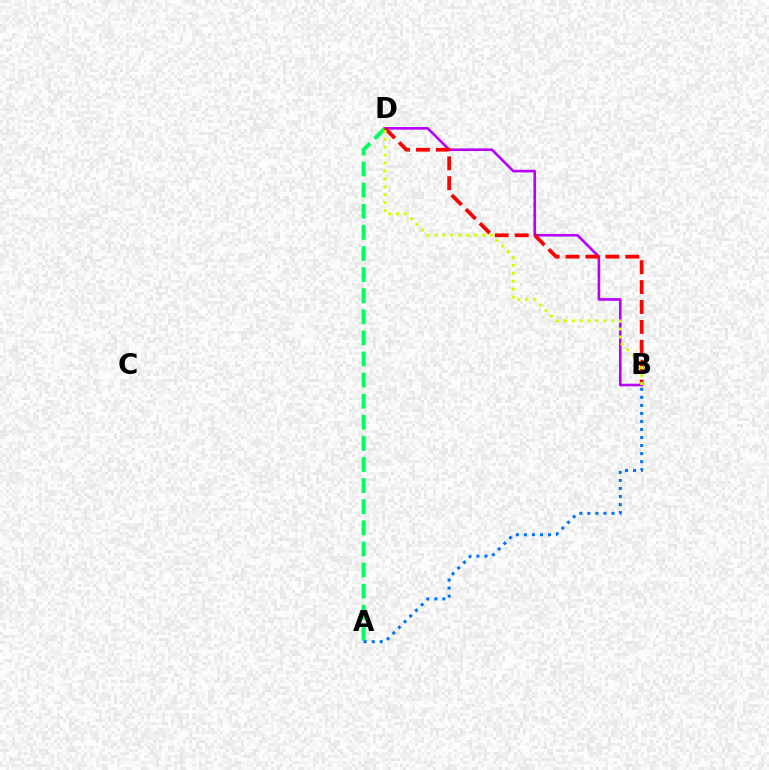{('B', 'D'): [{'color': '#b900ff', 'line_style': 'solid', 'thickness': 1.88}, {'color': '#ff0000', 'line_style': 'dashed', 'thickness': 2.7}, {'color': '#d1ff00', 'line_style': 'dotted', 'thickness': 2.15}], ('A', 'D'): [{'color': '#00ff5c', 'line_style': 'dashed', 'thickness': 2.87}], ('A', 'B'): [{'color': '#0074ff', 'line_style': 'dotted', 'thickness': 2.18}]}